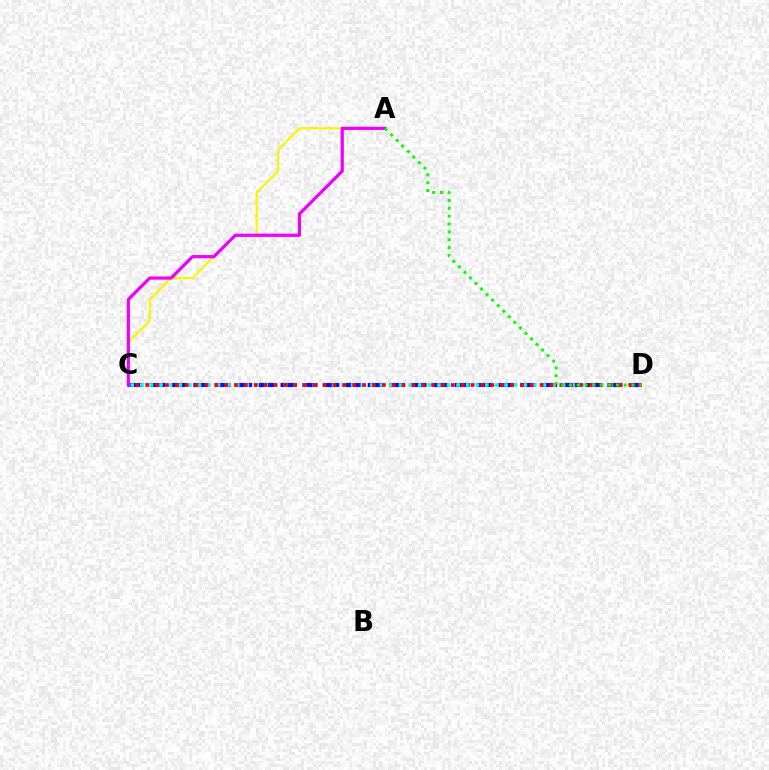{('A', 'C'): [{'color': '#fcf500', 'line_style': 'solid', 'thickness': 1.59}, {'color': '#ee00ff', 'line_style': 'solid', 'thickness': 2.32}], ('C', 'D'): [{'color': '#0010ff', 'line_style': 'dashed', 'thickness': 2.96}, {'color': '#00fff6', 'line_style': 'dotted', 'thickness': 2.6}, {'color': '#ff0000', 'line_style': 'dotted', 'thickness': 2.68}], ('A', 'D'): [{'color': '#08ff00', 'line_style': 'dotted', 'thickness': 2.13}]}